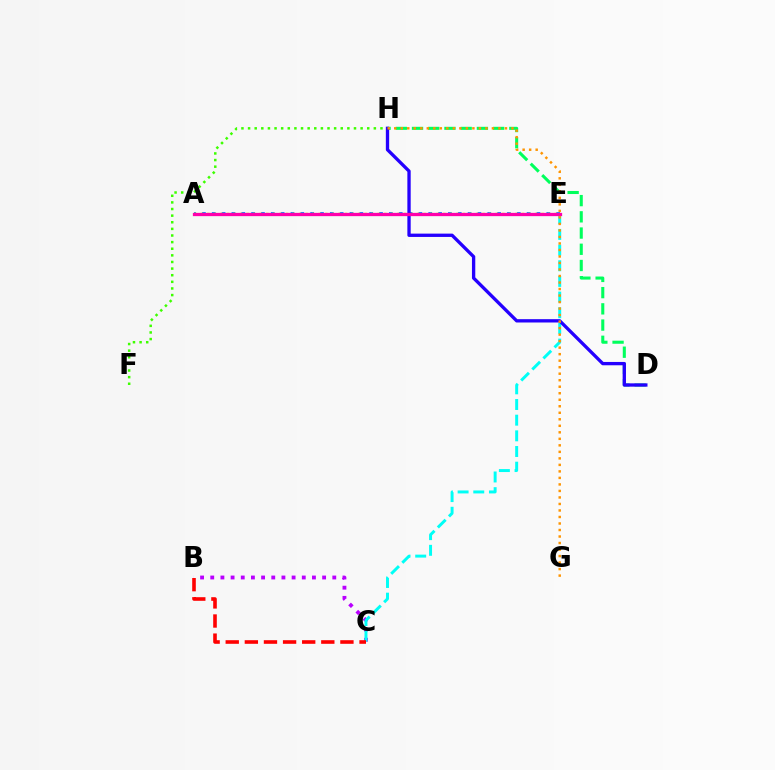{('D', 'H'): [{'color': '#00ff5c', 'line_style': 'dashed', 'thickness': 2.2}, {'color': '#2500ff', 'line_style': 'solid', 'thickness': 2.39}], ('B', 'C'): [{'color': '#b900ff', 'line_style': 'dotted', 'thickness': 2.76}, {'color': '#ff0000', 'line_style': 'dashed', 'thickness': 2.6}], ('F', 'H'): [{'color': '#3dff00', 'line_style': 'dotted', 'thickness': 1.8}], ('C', 'E'): [{'color': '#00fff6', 'line_style': 'dashed', 'thickness': 2.13}], ('A', 'E'): [{'color': '#0074ff', 'line_style': 'dotted', 'thickness': 2.67}, {'color': '#d1ff00', 'line_style': 'dotted', 'thickness': 1.78}, {'color': '#ff00ac', 'line_style': 'solid', 'thickness': 2.36}], ('G', 'H'): [{'color': '#ff9400', 'line_style': 'dotted', 'thickness': 1.77}]}